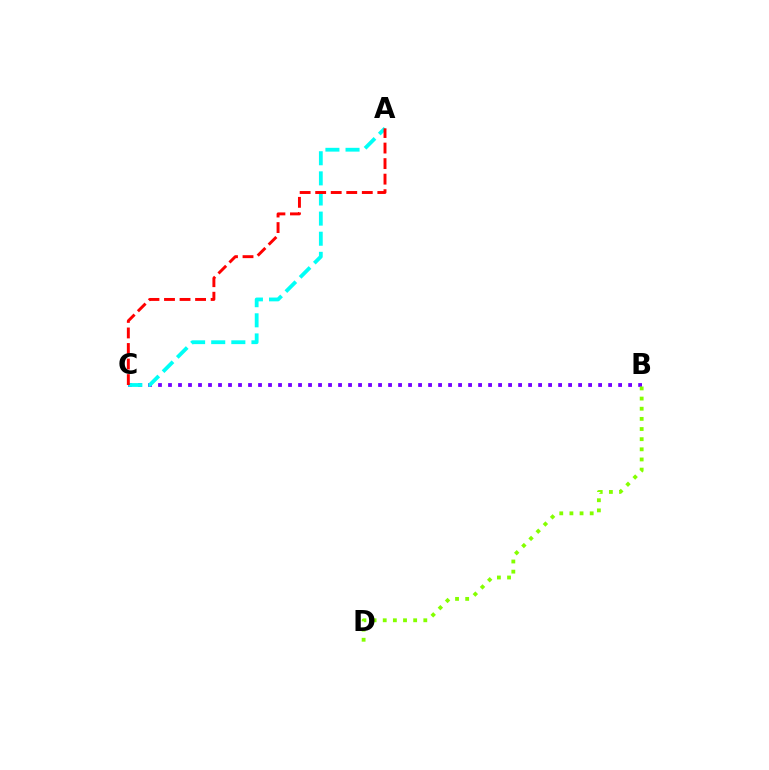{('B', 'C'): [{'color': '#7200ff', 'line_style': 'dotted', 'thickness': 2.72}], ('A', 'C'): [{'color': '#00fff6', 'line_style': 'dashed', 'thickness': 2.73}, {'color': '#ff0000', 'line_style': 'dashed', 'thickness': 2.11}], ('B', 'D'): [{'color': '#84ff00', 'line_style': 'dotted', 'thickness': 2.76}]}